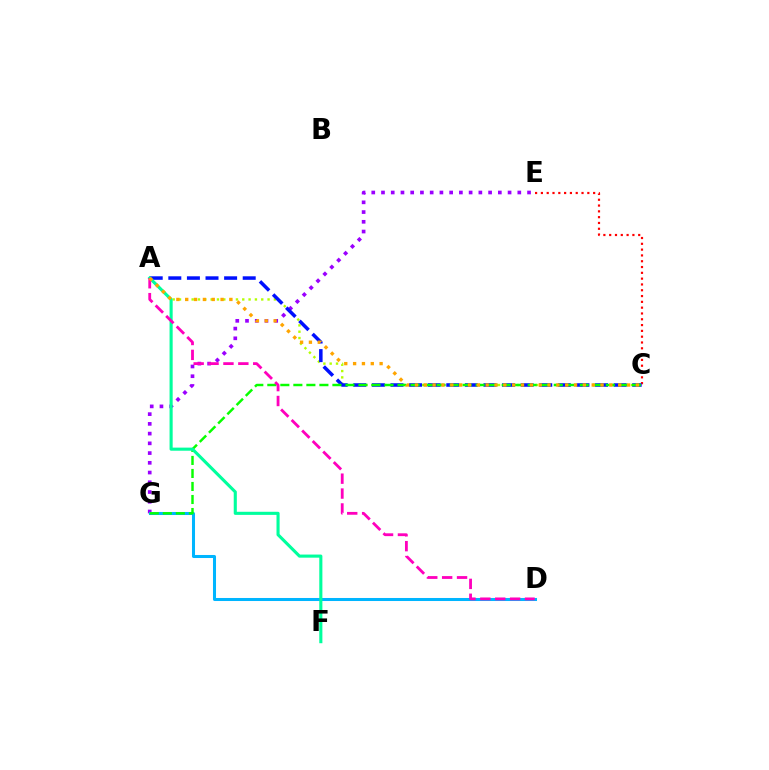{('C', 'E'): [{'color': '#ff0000', 'line_style': 'dotted', 'thickness': 1.58}], ('A', 'C'): [{'color': '#b3ff00', 'line_style': 'dotted', 'thickness': 1.72}, {'color': '#0010ff', 'line_style': 'dashed', 'thickness': 2.53}, {'color': '#ffa500', 'line_style': 'dotted', 'thickness': 2.4}], ('E', 'G'): [{'color': '#9b00ff', 'line_style': 'dotted', 'thickness': 2.65}], ('D', 'G'): [{'color': '#00b5ff', 'line_style': 'solid', 'thickness': 2.18}], ('C', 'G'): [{'color': '#08ff00', 'line_style': 'dashed', 'thickness': 1.77}], ('A', 'F'): [{'color': '#00ff9d', 'line_style': 'solid', 'thickness': 2.23}], ('A', 'D'): [{'color': '#ff00bd', 'line_style': 'dashed', 'thickness': 2.02}]}